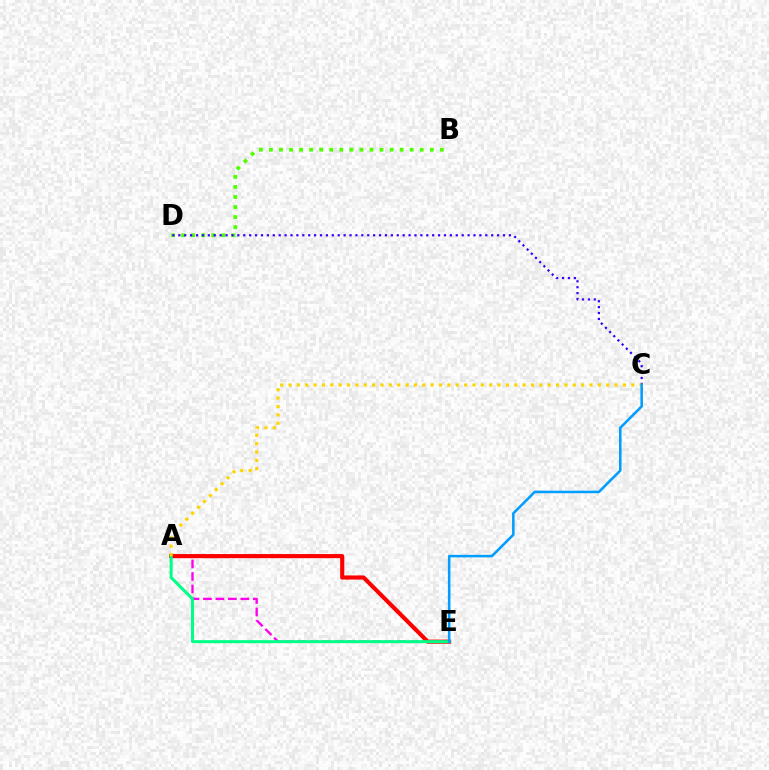{('A', 'E'): [{'color': '#ff00ed', 'line_style': 'dashed', 'thickness': 1.69}, {'color': '#ff0000', 'line_style': 'solid', 'thickness': 2.97}, {'color': '#00ff86', 'line_style': 'solid', 'thickness': 2.18}], ('B', 'D'): [{'color': '#4fff00', 'line_style': 'dotted', 'thickness': 2.73}], ('C', 'D'): [{'color': '#3700ff', 'line_style': 'dotted', 'thickness': 1.6}], ('A', 'C'): [{'color': '#ffd500', 'line_style': 'dotted', 'thickness': 2.27}], ('C', 'E'): [{'color': '#009eff', 'line_style': 'solid', 'thickness': 1.83}]}